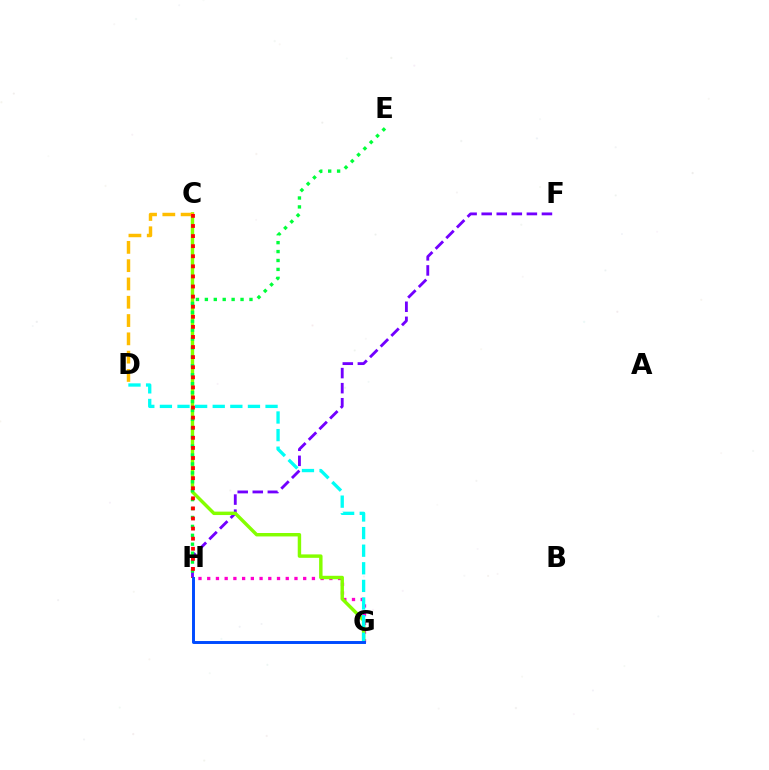{('G', 'H'): [{'color': '#ff00cf', 'line_style': 'dotted', 'thickness': 2.37}, {'color': '#004bff', 'line_style': 'solid', 'thickness': 2.12}], ('F', 'H'): [{'color': '#7200ff', 'line_style': 'dashed', 'thickness': 2.05}], ('C', 'G'): [{'color': '#84ff00', 'line_style': 'solid', 'thickness': 2.47}], ('C', 'D'): [{'color': '#ffbd00', 'line_style': 'dashed', 'thickness': 2.49}], ('E', 'H'): [{'color': '#00ff39', 'line_style': 'dotted', 'thickness': 2.42}], ('D', 'G'): [{'color': '#00fff6', 'line_style': 'dashed', 'thickness': 2.39}], ('C', 'H'): [{'color': '#ff0000', 'line_style': 'dotted', 'thickness': 2.74}]}